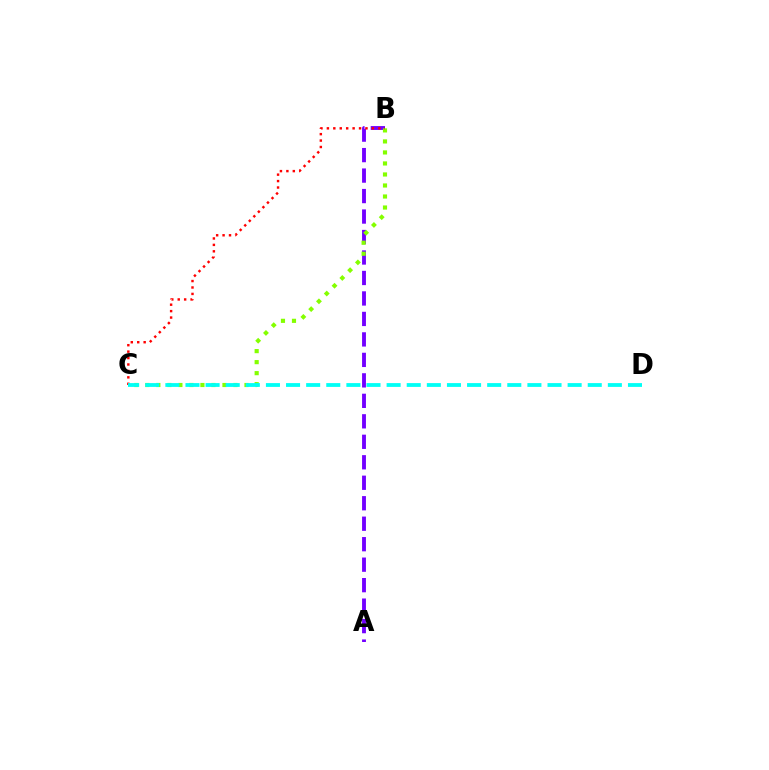{('A', 'B'): [{'color': '#7200ff', 'line_style': 'dashed', 'thickness': 2.78}], ('B', 'C'): [{'color': '#84ff00', 'line_style': 'dotted', 'thickness': 2.99}, {'color': '#ff0000', 'line_style': 'dotted', 'thickness': 1.75}], ('C', 'D'): [{'color': '#00fff6', 'line_style': 'dashed', 'thickness': 2.73}]}